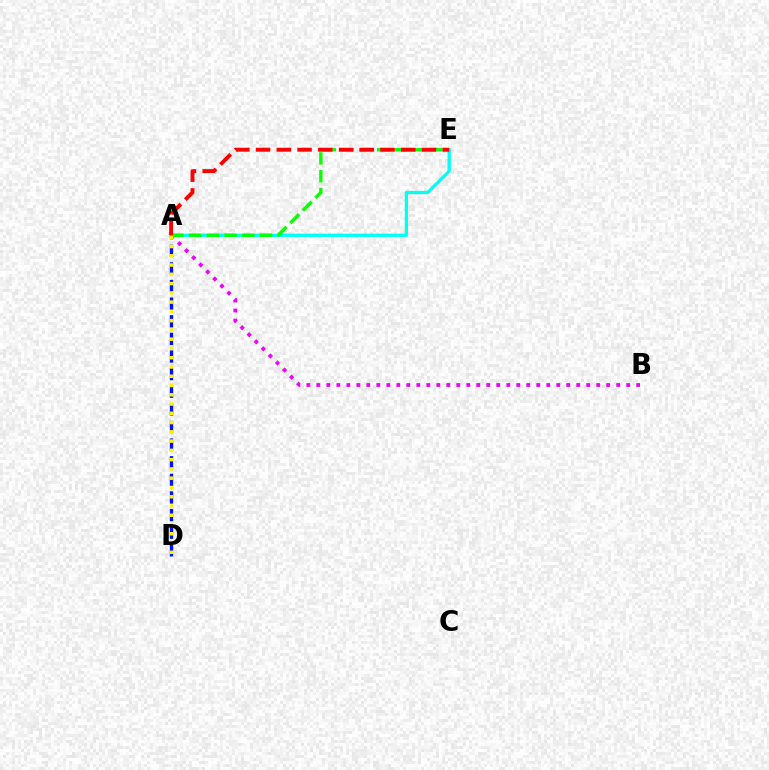{('A', 'E'): [{'color': '#00fff6', 'line_style': 'solid', 'thickness': 2.35}, {'color': '#08ff00', 'line_style': 'dashed', 'thickness': 2.41}, {'color': '#ff0000', 'line_style': 'dashed', 'thickness': 2.82}], ('A', 'B'): [{'color': '#ee00ff', 'line_style': 'dotted', 'thickness': 2.72}], ('A', 'D'): [{'color': '#0010ff', 'line_style': 'dashed', 'thickness': 2.39}, {'color': '#fcf500', 'line_style': 'dotted', 'thickness': 2.52}]}